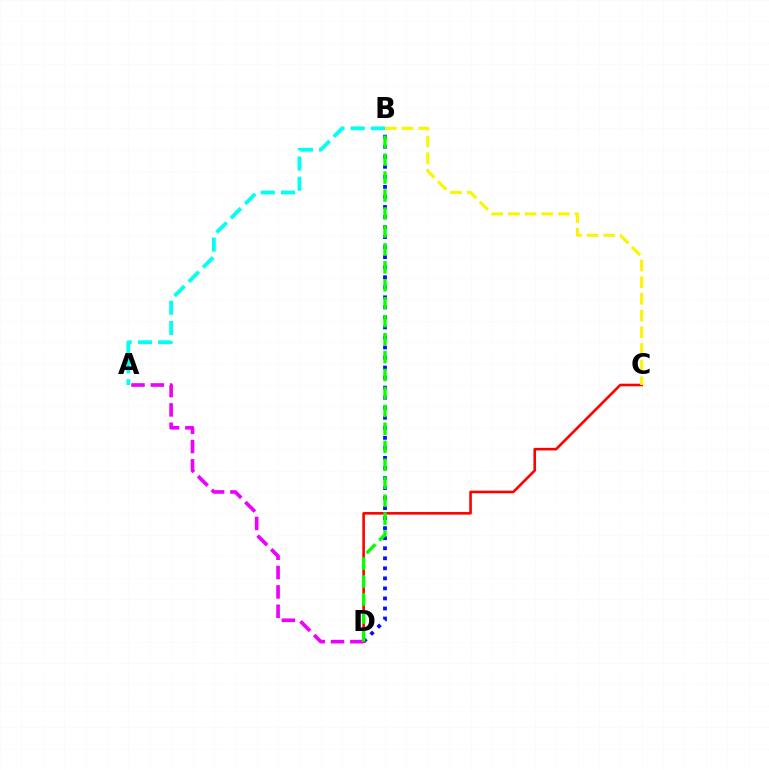{('B', 'D'): [{'color': '#0010ff', 'line_style': 'dotted', 'thickness': 2.73}, {'color': '#08ff00', 'line_style': 'dashed', 'thickness': 2.44}], ('C', 'D'): [{'color': '#ff0000', 'line_style': 'solid', 'thickness': 1.87}], ('A', 'D'): [{'color': '#ee00ff', 'line_style': 'dashed', 'thickness': 2.63}], ('B', 'C'): [{'color': '#fcf500', 'line_style': 'dashed', 'thickness': 2.27}], ('A', 'B'): [{'color': '#00fff6', 'line_style': 'dashed', 'thickness': 2.75}]}